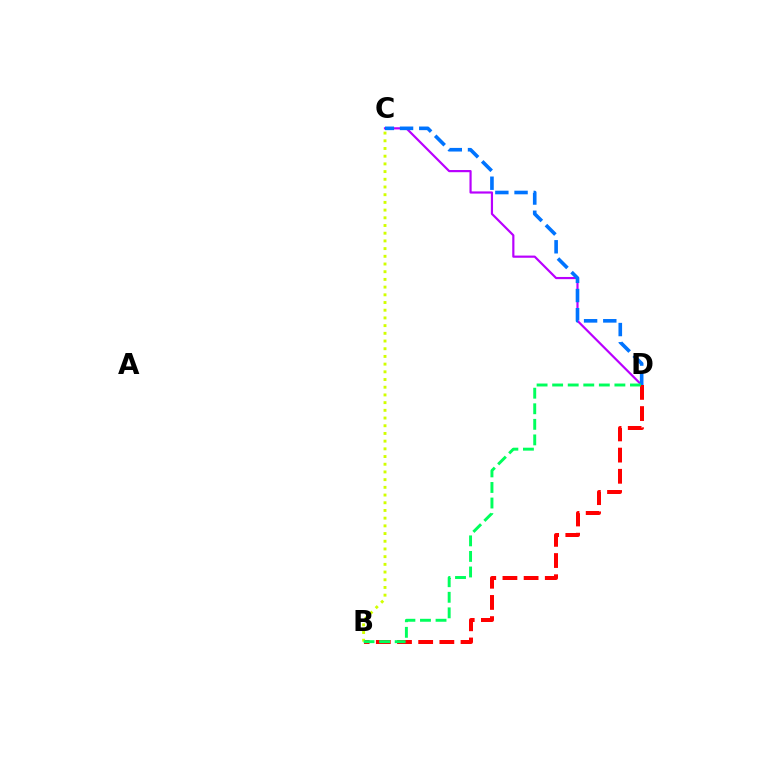{('C', 'D'): [{'color': '#b900ff', 'line_style': 'solid', 'thickness': 1.57}, {'color': '#0074ff', 'line_style': 'dashed', 'thickness': 2.61}], ('B', 'D'): [{'color': '#ff0000', 'line_style': 'dashed', 'thickness': 2.88}, {'color': '#00ff5c', 'line_style': 'dashed', 'thickness': 2.11}], ('B', 'C'): [{'color': '#d1ff00', 'line_style': 'dotted', 'thickness': 2.09}]}